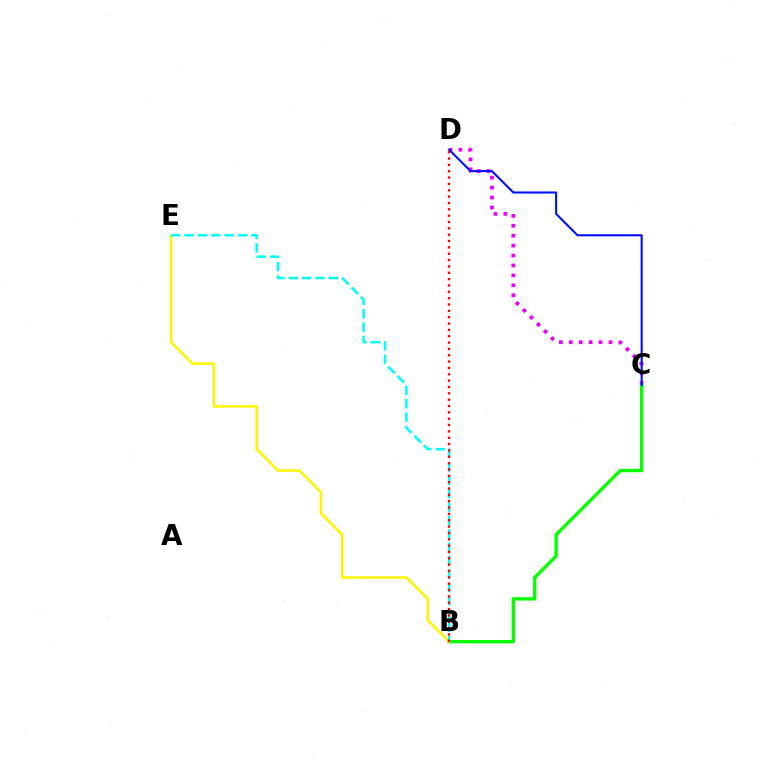{('C', 'D'): [{'color': '#ee00ff', 'line_style': 'dotted', 'thickness': 2.7}, {'color': '#0010ff', 'line_style': 'solid', 'thickness': 1.51}], ('B', 'C'): [{'color': '#08ff00', 'line_style': 'solid', 'thickness': 2.41}], ('B', 'E'): [{'color': '#fcf500', 'line_style': 'solid', 'thickness': 1.82}, {'color': '#00fff6', 'line_style': 'dashed', 'thickness': 1.81}], ('B', 'D'): [{'color': '#ff0000', 'line_style': 'dotted', 'thickness': 1.72}]}